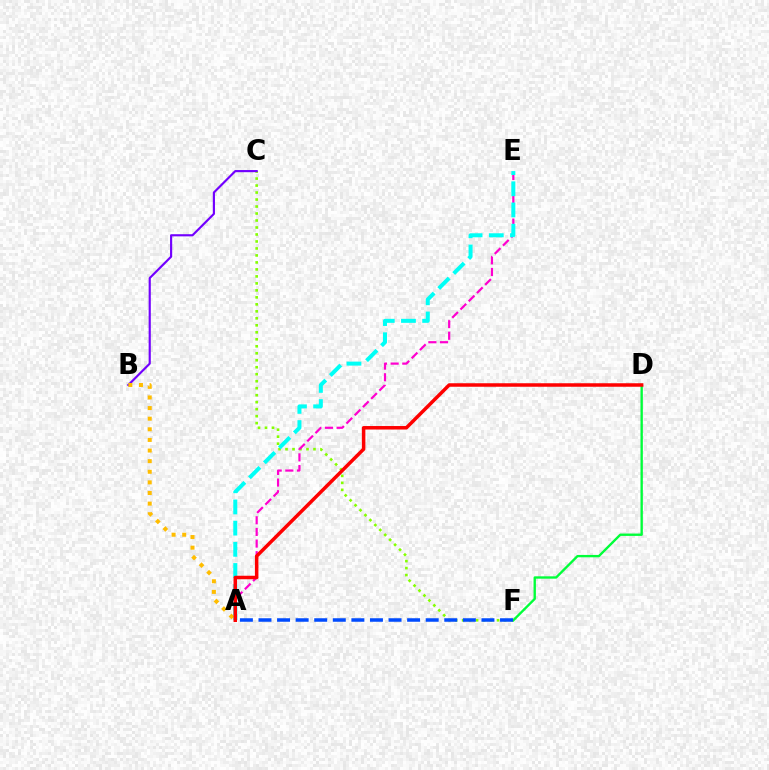{('C', 'F'): [{'color': '#84ff00', 'line_style': 'dotted', 'thickness': 1.9}], ('B', 'C'): [{'color': '#7200ff', 'line_style': 'solid', 'thickness': 1.55}], ('A', 'E'): [{'color': '#ff00cf', 'line_style': 'dashed', 'thickness': 1.58}, {'color': '#00fff6', 'line_style': 'dashed', 'thickness': 2.88}], ('D', 'F'): [{'color': '#00ff39', 'line_style': 'solid', 'thickness': 1.7}], ('A', 'F'): [{'color': '#004bff', 'line_style': 'dashed', 'thickness': 2.52}], ('A', 'B'): [{'color': '#ffbd00', 'line_style': 'dotted', 'thickness': 2.88}], ('A', 'D'): [{'color': '#ff0000', 'line_style': 'solid', 'thickness': 2.52}]}